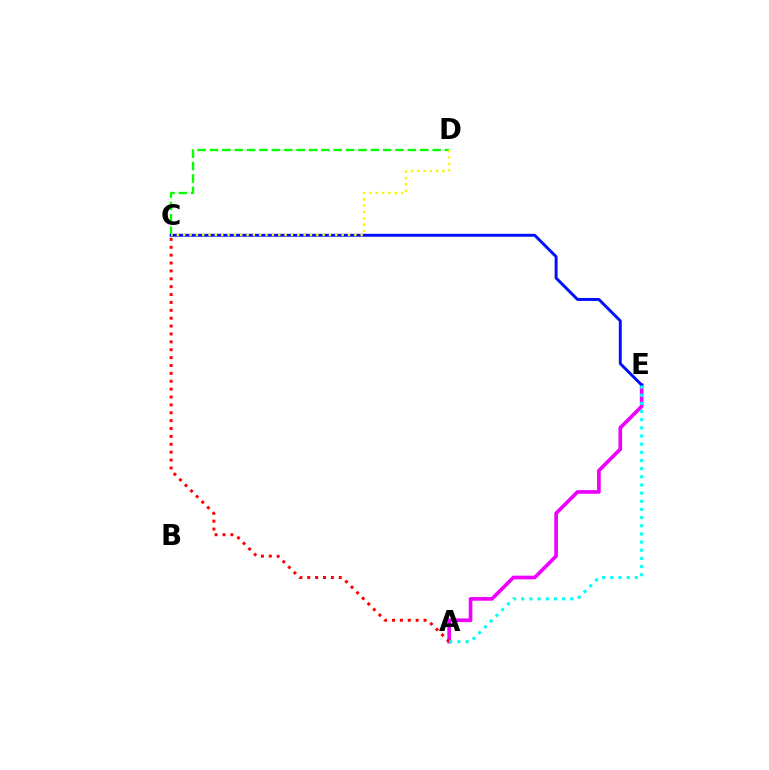{('C', 'D'): [{'color': '#08ff00', 'line_style': 'dashed', 'thickness': 1.68}, {'color': '#fcf500', 'line_style': 'dotted', 'thickness': 1.72}], ('A', 'E'): [{'color': '#ee00ff', 'line_style': 'solid', 'thickness': 2.63}, {'color': '#00fff6', 'line_style': 'dotted', 'thickness': 2.22}], ('A', 'C'): [{'color': '#ff0000', 'line_style': 'dotted', 'thickness': 2.14}], ('C', 'E'): [{'color': '#0010ff', 'line_style': 'solid', 'thickness': 2.11}]}